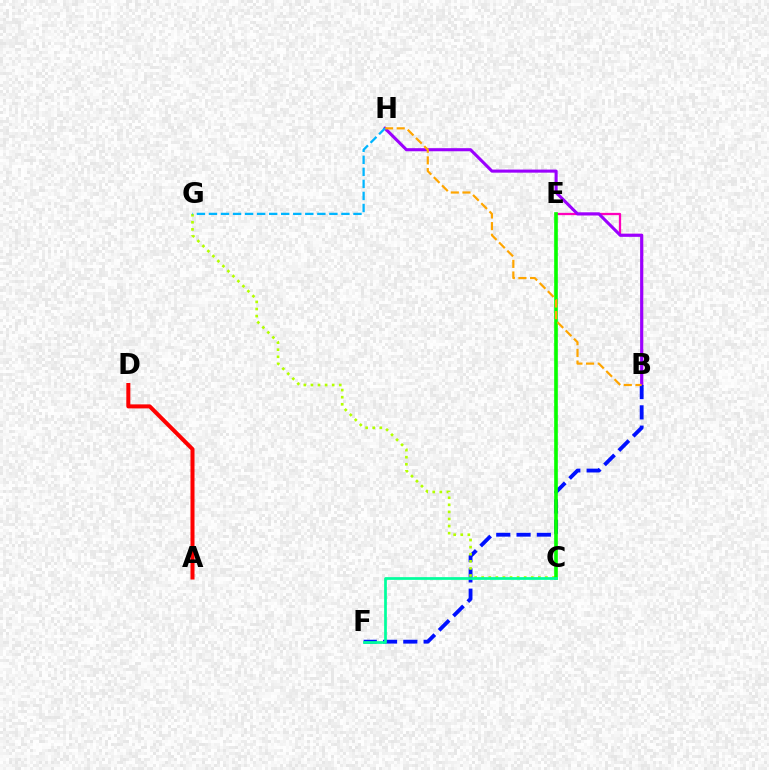{('B', 'E'): [{'color': '#ff00bd', 'line_style': 'solid', 'thickness': 1.65}], ('B', 'H'): [{'color': '#9b00ff', 'line_style': 'solid', 'thickness': 2.22}, {'color': '#ffa500', 'line_style': 'dashed', 'thickness': 1.58}], ('B', 'F'): [{'color': '#0010ff', 'line_style': 'dashed', 'thickness': 2.76}], ('C', 'G'): [{'color': '#b3ff00', 'line_style': 'dotted', 'thickness': 1.92}], ('C', 'E'): [{'color': '#08ff00', 'line_style': 'solid', 'thickness': 2.62}], ('C', 'F'): [{'color': '#00ff9d', 'line_style': 'solid', 'thickness': 1.96}], ('A', 'D'): [{'color': '#ff0000', 'line_style': 'solid', 'thickness': 2.89}], ('G', 'H'): [{'color': '#00b5ff', 'line_style': 'dashed', 'thickness': 1.64}]}